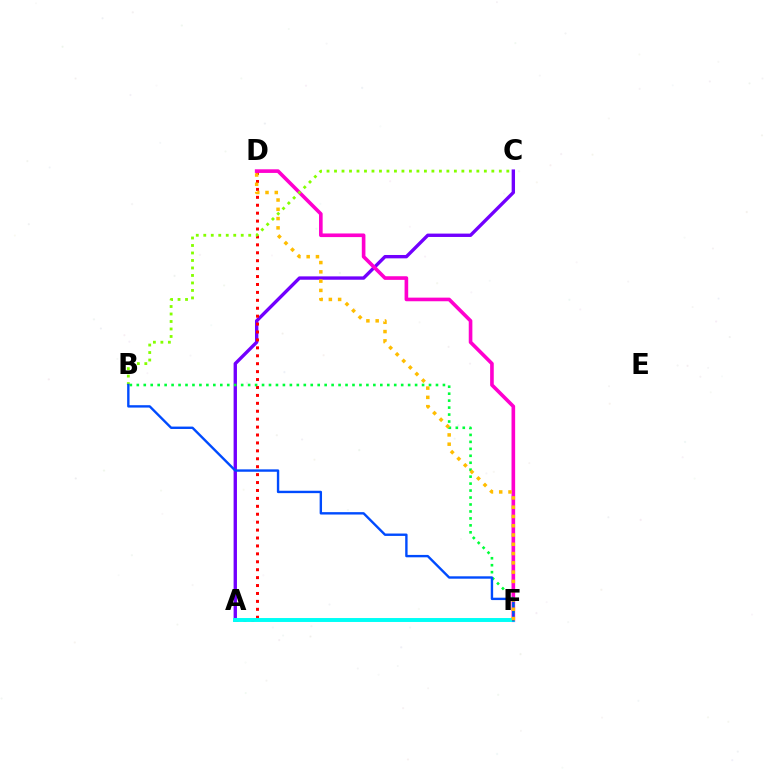{('A', 'C'): [{'color': '#7200ff', 'line_style': 'solid', 'thickness': 2.42}], ('A', 'D'): [{'color': '#ff0000', 'line_style': 'dotted', 'thickness': 2.15}], ('D', 'F'): [{'color': '#ff00cf', 'line_style': 'solid', 'thickness': 2.61}, {'color': '#ffbd00', 'line_style': 'dotted', 'thickness': 2.52}], ('A', 'F'): [{'color': '#00fff6', 'line_style': 'solid', 'thickness': 2.83}], ('B', 'F'): [{'color': '#00ff39', 'line_style': 'dotted', 'thickness': 1.89}, {'color': '#004bff', 'line_style': 'solid', 'thickness': 1.72}], ('B', 'C'): [{'color': '#84ff00', 'line_style': 'dotted', 'thickness': 2.04}]}